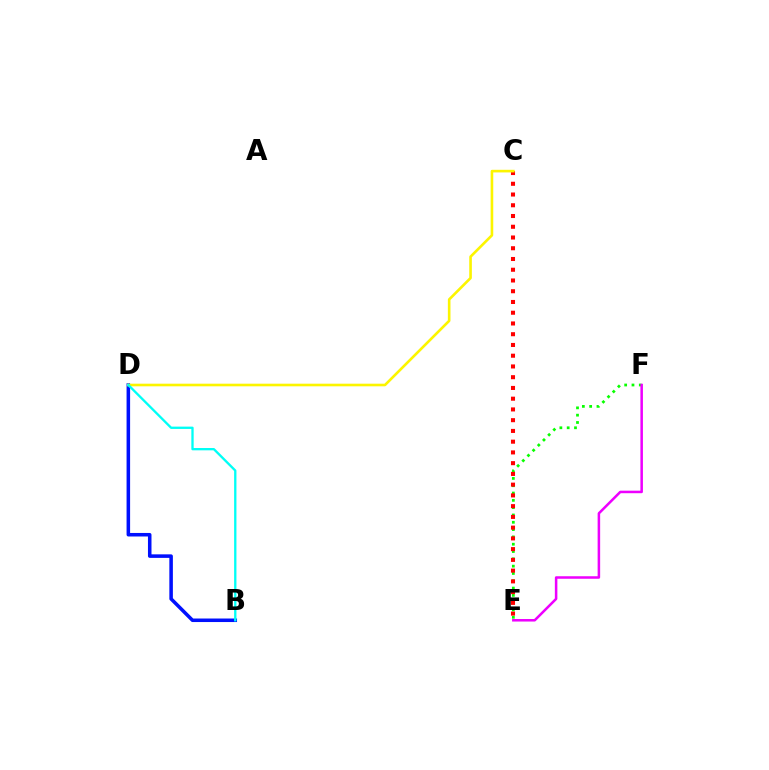{('E', 'F'): [{'color': '#08ff00', 'line_style': 'dotted', 'thickness': 1.99}, {'color': '#ee00ff', 'line_style': 'solid', 'thickness': 1.82}], ('B', 'D'): [{'color': '#0010ff', 'line_style': 'solid', 'thickness': 2.54}, {'color': '#00fff6', 'line_style': 'solid', 'thickness': 1.67}], ('C', 'E'): [{'color': '#ff0000', 'line_style': 'dotted', 'thickness': 2.92}], ('C', 'D'): [{'color': '#fcf500', 'line_style': 'solid', 'thickness': 1.88}]}